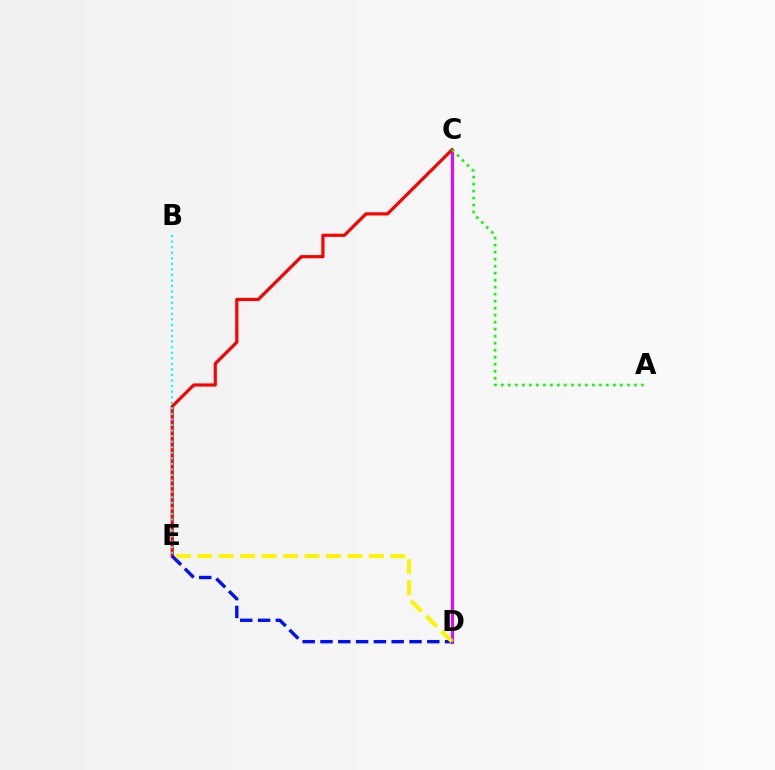{('C', 'D'): [{'color': '#ee00ff', 'line_style': 'solid', 'thickness': 2.17}], ('C', 'E'): [{'color': '#ff0000', 'line_style': 'solid', 'thickness': 2.29}], ('A', 'C'): [{'color': '#08ff00', 'line_style': 'dotted', 'thickness': 1.9}], ('D', 'E'): [{'color': '#0010ff', 'line_style': 'dashed', 'thickness': 2.42}, {'color': '#fcf500', 'line_style': 'dashed', 'thickness': 2.91}], ('B', 'E'): [{'color': '#00fff6', 'line_style': 'dotted', 'thickness': 1.51}]}